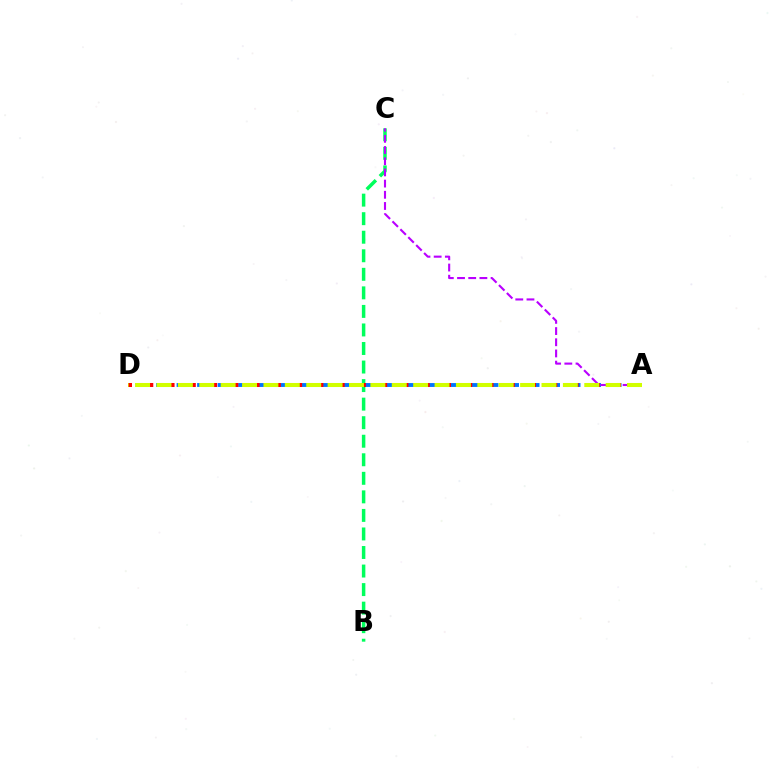{('B', 'C'): [{'color': '#00ff5c', 'line_style': 'dashed', 'thickness': 2.52}], ('A', 'D'): [{'color': '#0074ff', 'line_style': 'dashed', 'thickness': 2.79}, {'color': '#ff0000', 'line_style': 'dotted', 'thickness': 2.89}, {'color': '#d1ff00', 'line_style': 'dashed', 'thickness': 2.91}], ('A', 'C'): [{'color': '#b900ff', 'line_style': 'dashed', 'thickness': 1.52}]}